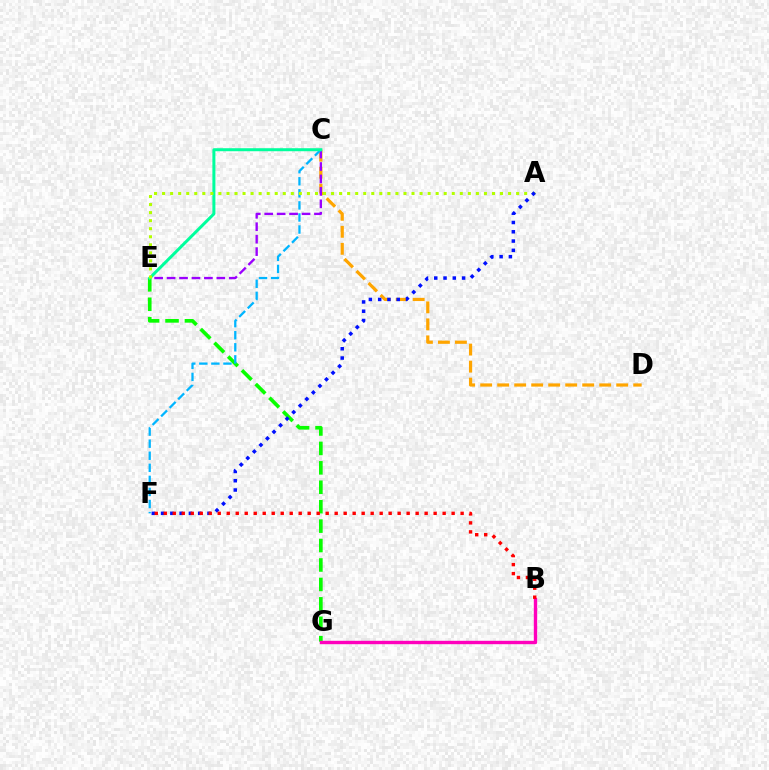{('C', 'D'): [{'color': '#ffa500', 'line_style': 'dashed', 'thickness': 2.31}], ('C', 'E'): [{'color': '#9b00ff', 'line_style': 'dashed', 'thickness': 1.69}, {'color': '#00ff9d', 'line_style': 'solid', 'thickness': 2.16}], ('E', 'G'): [{'color': '#08ff00', 'line_style': 'dashed', 'thickness': 2.64}], ('C', 'F'): [{'color': '#00b5ff', 'line_style': 'dashed', 'thickness': 1.64}], ('A', 'E'): [{'color': '#b3ff00', 'line_style': 'dotted', 'thickness': 2.19}], ('B', 'G'): [{'color': '#ff00bd', 'line_style': 'solid', 'thickness': 2.43}], ('A', 'F'): [{'color': '#0010ff', 'line_style': 'dotted', 'thickness': 2.52}], ('B', 'F'): [{'color': '#ff0000', 'line_style': 'dotted', 'thickness': 2.44}]}